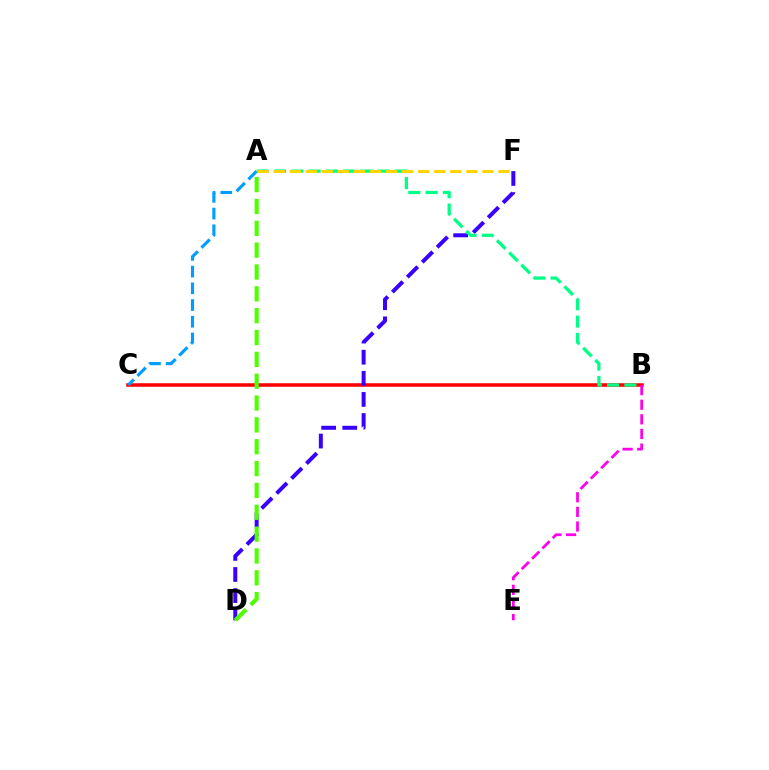{('B', 'C'): [{'color': '#ff0000', 'line_style': 'solid', 'thickness': 2.55}], ('A', 'C'): [{'color': '#009eff', 'line_style': 'dashed', 'thickness': 2.27}], ('D', 'F'): [{'color': '#3700ff', 'line_style': 'dashed', 'thickness': 2.87}], ('A', 'B'): [{'color': '#00ff86', 'line_style': 'dashed', 'thickness': 2.35}], ('B', 'E'): [{'color': '#ff00ed', 'line_style': 'dashed', 'thickness': 1.99}], ('A', 'D'): [{'color': '#4fff00', 'line_style': 'dashed', 'thickness': 2.97}], ('A', 'F'): [{'color': '#ffd500', 'line_style': 'dashed', 'thickness': 2.18}]}